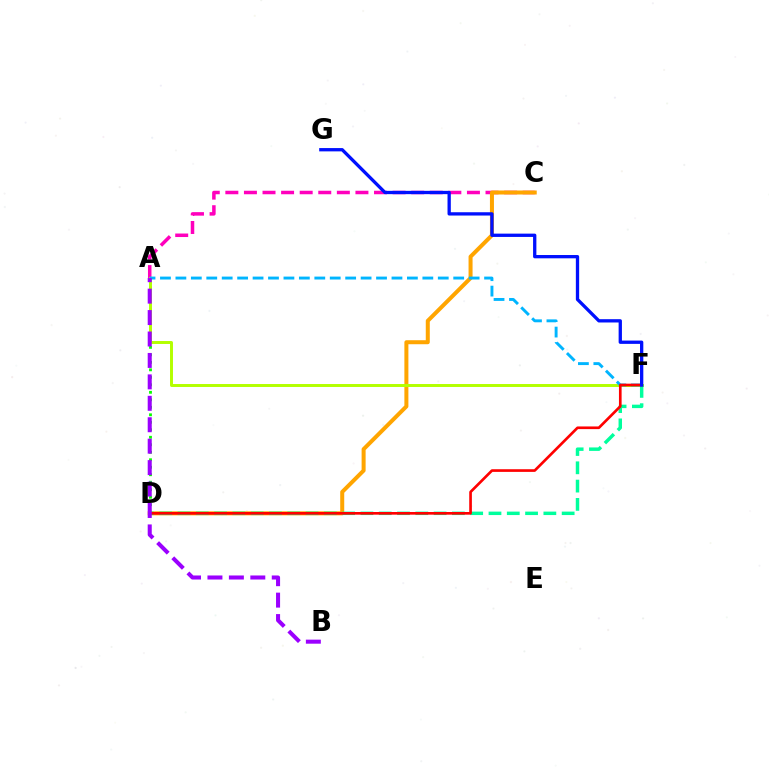{('A', 'D'): [{'color': '#08ff00', 'line_style': 'dotted', 'thickness': 2.04}], ('A', 'C'): [{'color': '#ff00bd', 'line_style': 'dashed', 'thickness': 2.52}], ('C', 'D'): [{'color': '#ffa500', 'line_style': 'solid', 'thickness': 2.89}], ('A', 'F'): [{'color': '#b3ff00', 'line_style': 'solid', 'thickness': 2.13}, {'color': '#00b5ff', 'line_style': 'dashed', 'thickness': 2.1}], ('D', 'F'): [{'color': '#00ff9d', 'line_style': 'dashed', 'thickness': 2.49}, {'color': '#ff0000', 'line_style': 'solid', 'thickness': 1.92}], ('A', 'B'): [{'color': '#9b00ff', 'line_style': 'dashed', 'thickness': 2.91}], ('F', 'G'): [{'color': '#0010ff', 'line_style': 'solid', 'thickness': 2.38}]}